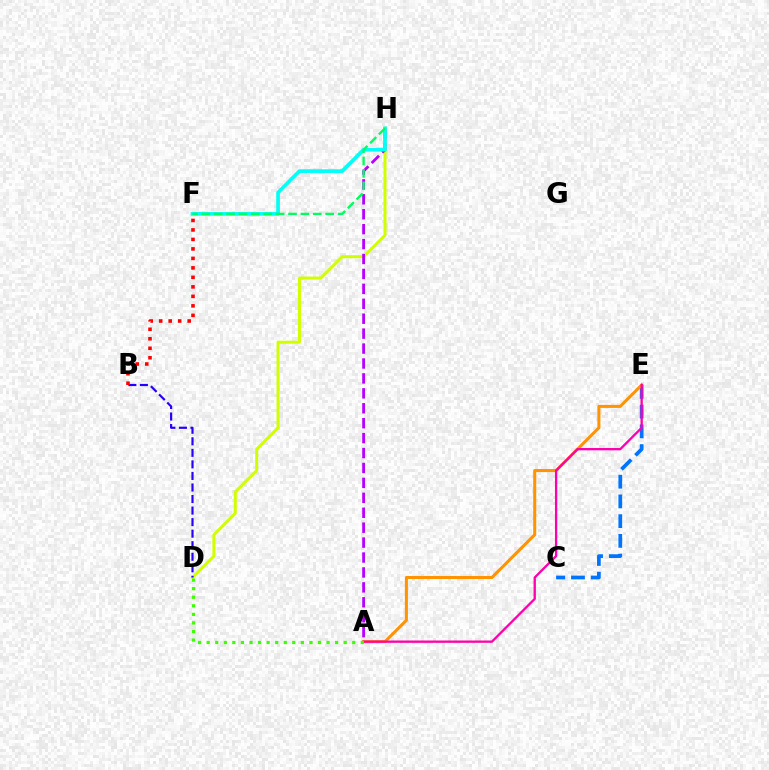{('C', 'E'): [{'color': '#0074ff', 'line_style': 'dashed', 'thickness': 2.68}], ('D', 'H'): [{'color': '#d1ff00', 'line_style': 'solid', 'thickness': 2.17}], ('A', 'E'): [{'color': '#ff9400', 'line_style': 'solid', 'thickness': 2.19}, {'color': '#ff00ac', 'line_style': 'solid', 'thickness': 1.67}], ('B', 'D'): [{'color': '#2500ff', 'line_style': 'dashed', 'thickness': 1.57}], ('A', 'H'): [{'color': '#b900ff', 'line_style': 'dashed', 'thickness': 2.03}], ('F', 'H'): [{'color': '#00fff6', 'line_style': 'solid', 'thickness': 2.65}, {'color': '#00ff5c', 'line_style': 'dashed', 'thickness': 1.68}], ('B', 'F'): [{'color': '#ff0000', 'line_style': 'dotted', 'thickness': 2.58}], ('A', 'D'): [{'color': '#3dff00', 'line_style': 'dotted', 'thickness': 2.33}]}